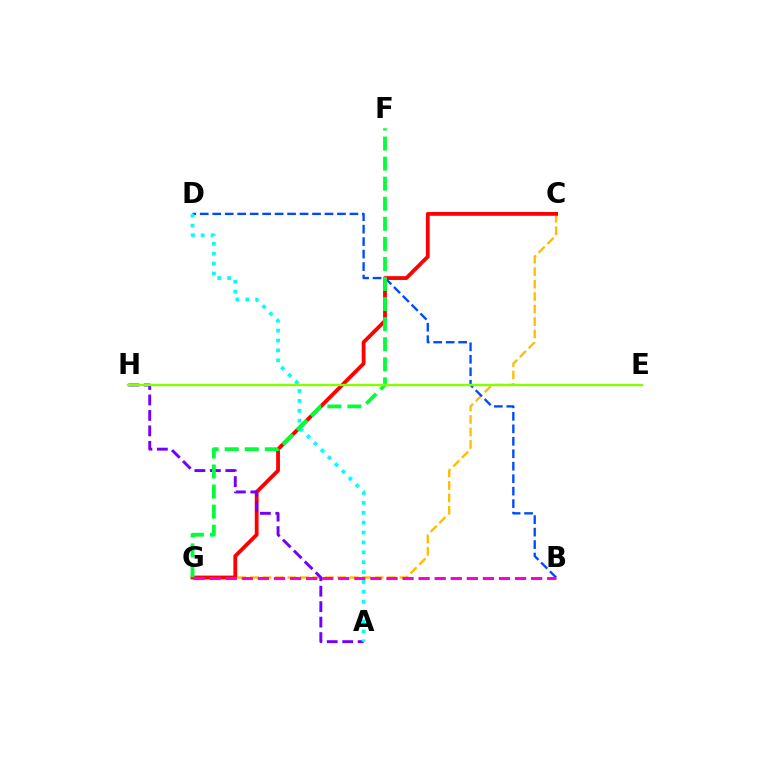{('C', 'G'): [{'color': '#ffbd00', 'line_style': 'dashed', 'thickness': 1.69}, {'color': '#ff0000', 'line_style': 'solid', 'thickness': 2.75}], ('B', 'D'): [{'color': '#004bff', 'line_style': 'dashed', 'thickness': 1.69}], ('A', 'H'): [{'color': '#7200ff', 'line_style': 'dashed', 'thickness': 2.1}], ('A', 'D'): [{'color': '#00fff6', 'line_style': 'dotted', 'thickness': 2.69}], ('F', 'G'): [{'color': '#00ff39', 'line_style': 'dashed', 'thickness': 2.73}], ('B', 'G'): [{'color': '#ff00cf', 'line_style': 'dashed', 'thickness': 2.18}], ('E', 'H'): [{'color': '#84ff00', 'line_style': 'solid', 'thickness': 1.71}]}